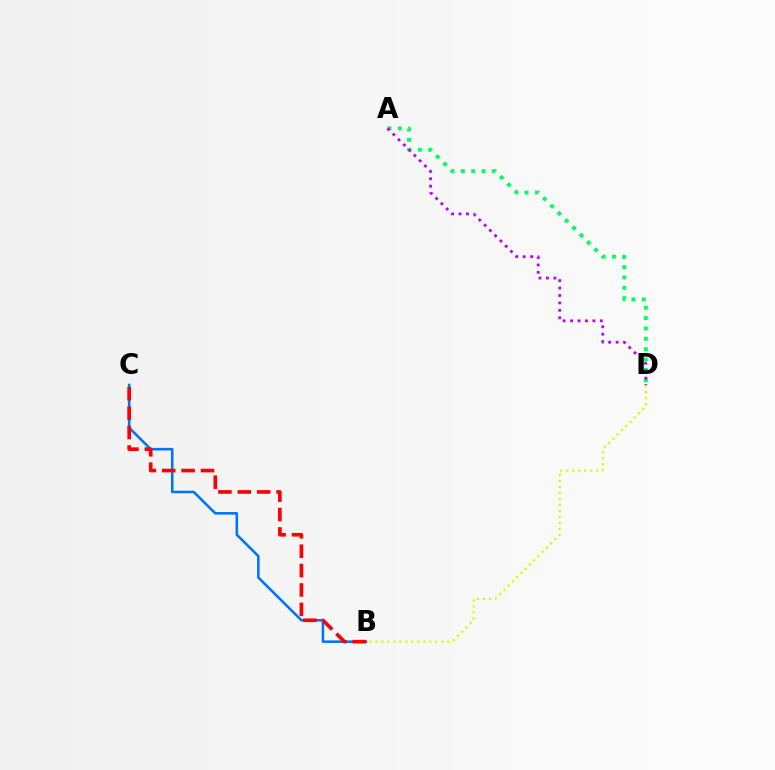{('A', 'D'): [{'color': '#00ff5c', 'line_style': 'dotted', 'thickness': 2.81}, {'color': '#b900ff', 'line_style': 'dotted', 'thickness': 2.02}], ('B', 'C'): [{'color': '#0074ff', 'line_style': 'solid', 'thickness': 1.86}, {'color': '#ff0000', 'line_style': 'dashed', 'thickness': 2.63}], ('B', 'D'): [{'color': '#d1ff00', 'line_style': 'dotted', 'thickness': 1.63}]}